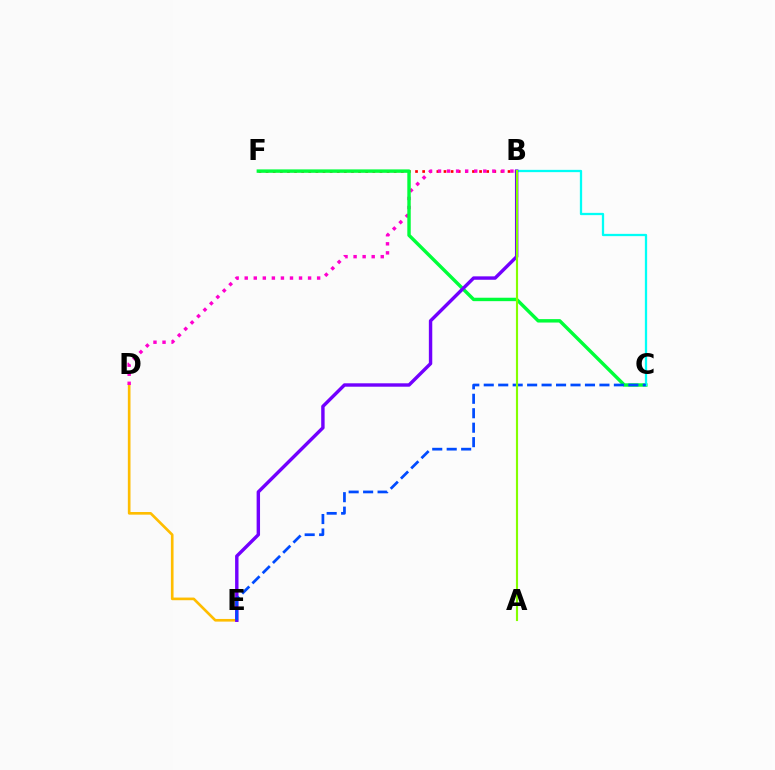{('B', 'F'): [{'color': '#ff0000', 'line_style': 'dotted', 'thickness': 1.93}], ('D', 'E'): [{'color': '#ffbd00', 'line_style': 'solid', 'thickness': 1.91}], ('B', 'D'): [{'color': '#ff00cf', 'line_style': 'dotted', 'thickness': 2.46}], ('C', 'F'): [{'color': '#00ff39', 'line_style': 'solid', 'thickness': 2.47}], ('B', 'C'): [{'color': '#00fff6', 'line_style': 'solid', 'thickness': 1.64}], ('B', 'E'): [{'color': '#7200ff', 'line_style': 'solid', 'thickness': 2.45}], ('C', 'E'): [{'color': '#004bff', 'line_style': 'dashed', 'thickness': 1.96}], ('A', 'B'): [{'color': '#84ff00', 'line_style': 'solid', 'thickness': 1.54}]}